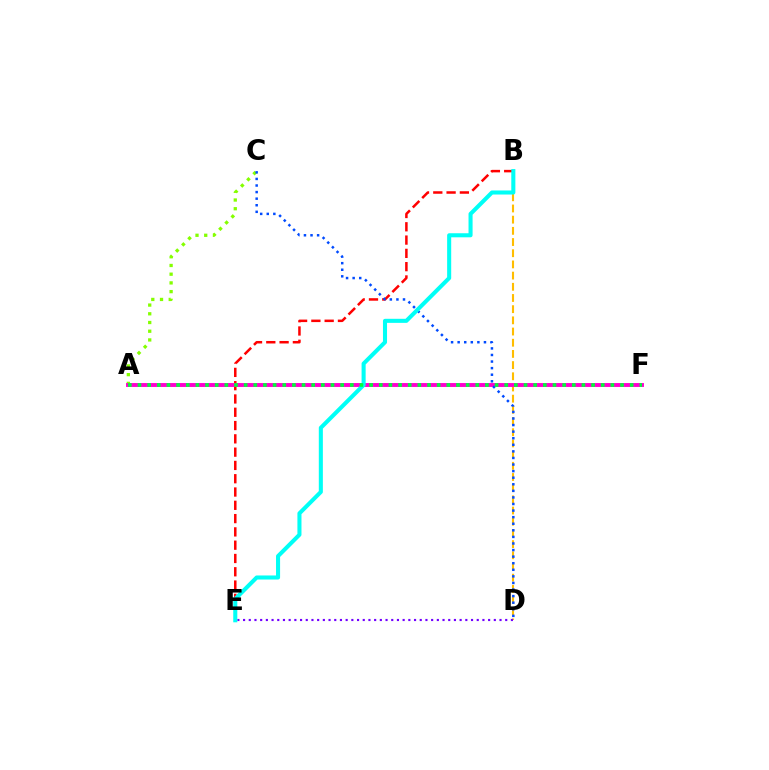{('A', 'C'): [{'color': '#84ff00', 'line_style': 'dotted', 'thickness': 2.37}], ('B', 'E'): [{'color': '#ff0000', 'line_style': 'dashed', 'thickness': 1.81}, {'color': '#00fff6', 'line_style': 'solid', 'thickness': 2.93}], ('B', 'D'): [{'color': '#ffbd00', 'line_style': 'dashed', 'thickness': 1.52}], ('A', 'F'): [{'color': '#ff00cf', 'line_style': 'solid', 'thickness': 2.81}, {'color': '#00ff39', 'line_style': 'dotted', 'thickness': 2.62}], ('D', 'E'): [{'color': '#7200ff', 'line_style': 'dotted', 'thickness': 1.55}], ('C', 'D'): [{'color': '#004bff', 'line_style': 'dotted', 'thickness': 1.79}]}